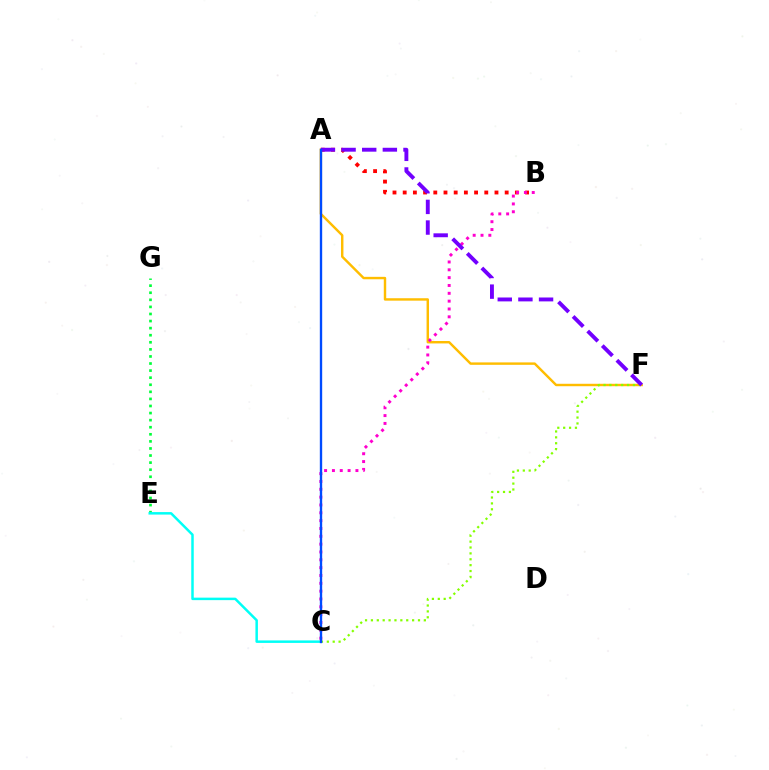{('A', 'F'): [{'color': '#ffbd00', 'line_style': 'solid', 'thickness': 1.75}, {'color': '#7200ff', 'line_style': 'dashed', 'thickness': 2.8}], ('C', 'F'): [{'color': '#84ff00', 'line_style': 'dotted', 'thickness': 1.6}], ('A', 'B'): [{'color': '#ff0000', 'line_style': 'dotted', 'thickness': 2.77}], ('E', 'G'): [{'color': '#00ff39', 'line_style': 'dotted', 'thickness': 1.92}], ('B', 'C'): [{'color': '#ff00cf', 'line_style': 'dotted', 'thickness': 2.13}], ('C', 'E'): [{'color': '#00fff6', 'line_style': 'solid', 'thickness': 1.79}], ('A', 'C'): [{'color': '#004bff', 'line_style': 'solid', 'thickness': 1.7}]}